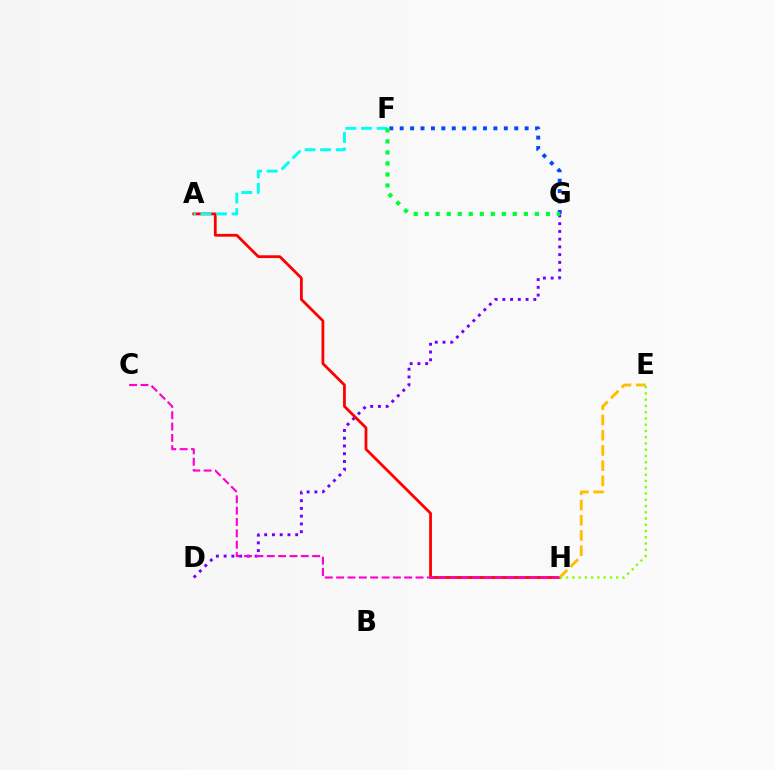{('F', 'G'): [{'color': '#004bff', 'line_style': 'dotted', 'thickness': 2.83}, {'color': '#00ff39', 'line_style': 'dotted', 'thickness': 2.99}], ('D', 'G'): [{'color': '#7200ff', 'line_style': 'dotted', 'thickness': 2.1}], ('A', 'H'): [{'color': '#ff0000', 'line_style': 'solid', 'thickness': 2.01}], ('E', 'H'): [{'color': '#ffbd00', 'line_style': 'dashed', 'thickness': 2.07}, {'color': '#84ff00', 'line_style': 'dotted', 'thickness': 1.7}], ('C', 'H'): [{'color': '#ff00cf', 'line_style': 'dashed', 'thickness': 1.54}], ('A', 'F'): [{'color': '#00fff6', 'line_style': 'dashed', 'thickness': 2.12}]}